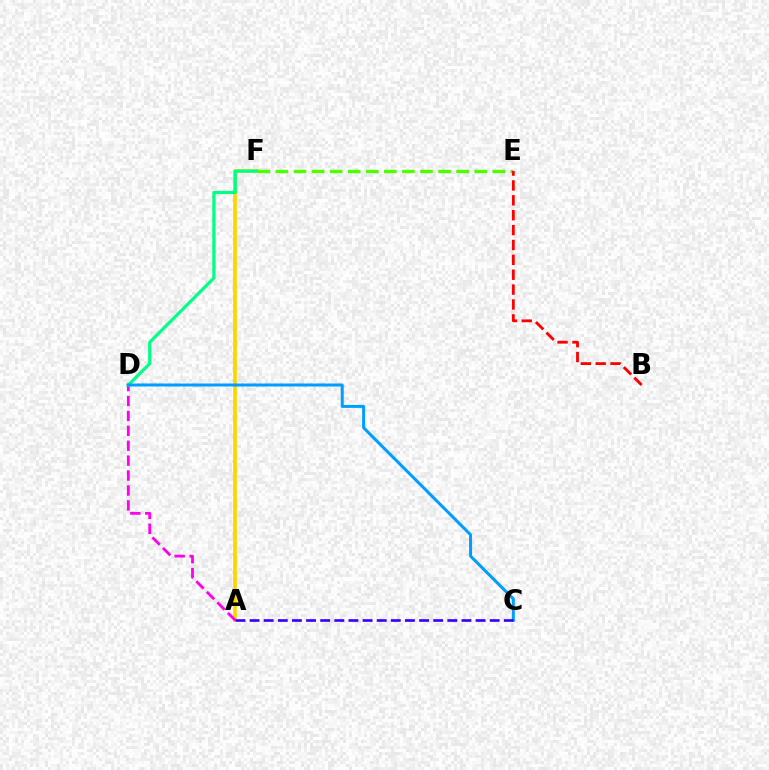{('A', 'F'): [{'color': '#ffd500', 'line_style': 'solid', 'thickness': 2.68}], ('A', 'D'): [{'color': '#ff00ed', 'line_style': 'dashed', 'thickness': 2.03}], ('D', 'F'): [{'color': '#00ff86', 'line_style': 'solid', 'thickness': 2.28}], ('E', 'F'): [{'color': '#4fff00', 'line_style': 'dashed', 'thickness': 2.46}], ('C', 'D'): [{'color': '#009eff', 'line_style': 'solid', 'thickness': 2.17}], ('B', 'E'): [{'color': '#ff0000', 'line_style': 'dashed', 'thickness': 2.02}], ('A', 'C'): [{'color': '#3700ff', 'line_style': 'dashed', 'thickness': 1.92}]}